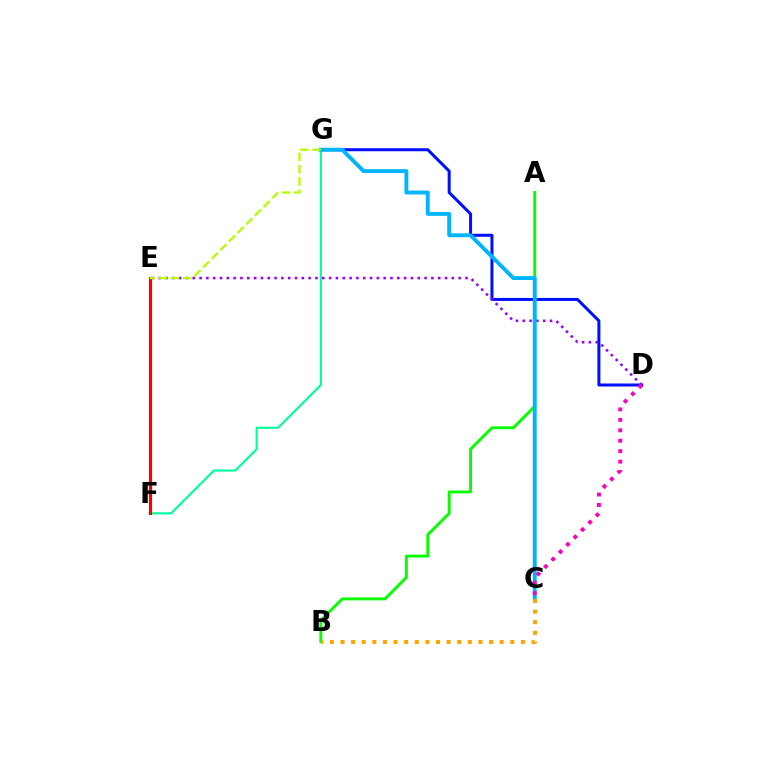{('F', 'G'): [{'color': '#00ff9d', 'line_style': 'solid', 'thickness': 1.55}], ('A', 'B'): [{'color': '#08ff00', 'line_style': 'solid', 'thickness': 2.1}], ('D', 'G'): [{'color': '#0010ff', 'line_style': 'solid', 'thickness': 2.17}], ('D', 'E'): [{'color': '#9b00ff', 'line_style': 'dotted', 'thickness': 1.85}], ('C', 'G'): [{'color': '#00b5ff', 'line_style': 'solid', 'thickness': 2.81}], ('E', 'F'): [{'color': '#ff0000', 'line_style': 'solid', 'thickness': 2.27}], ('C', 'D'): [{'color': '#ff00bd', 'line_style': 'dotted', 'thickness': 2.84}], ('E', 'G'): [{'color': '#b3ff00', 'line_style': 'dashed', 'thickness': 1.66}], ('B', 'C'): [{'color': '#ffa500', 'line_style': 'dotted', 'thickness': 2.88}]}